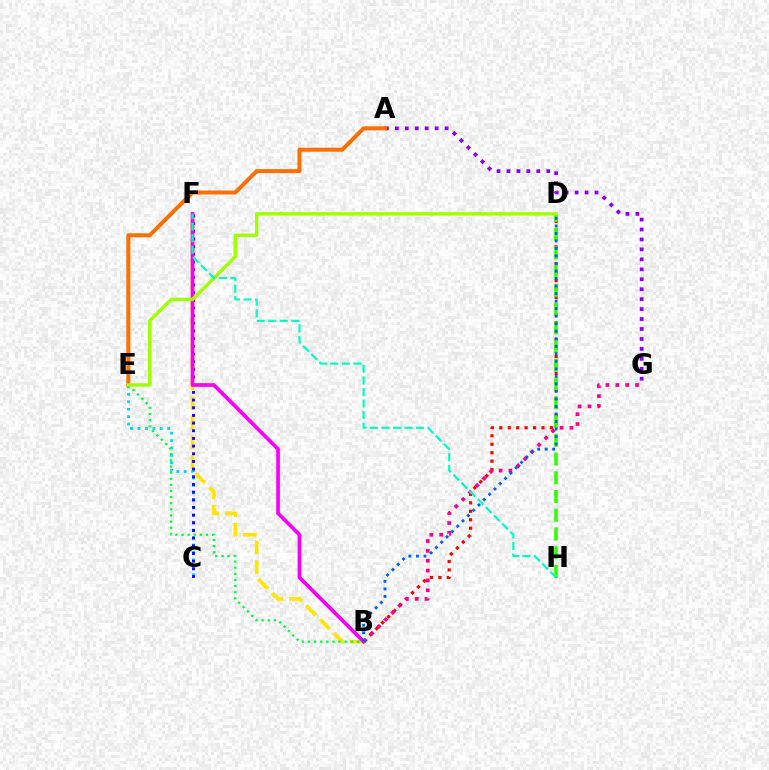{('C', 'E'): [{'color': '#00d3ff', 'line_style': 'dotted', 'thickness': 2.02}], ('B', 'D'): [{'color': '#ff0000', 'line_style': 'dotted', 'thickness': 2.29}, {'color': '#005dff', 'line_style': 'dotted', 'thickness': 2.04}], ('B', 'F'): [{'color': '#ffe600', 'line_style': 'dashed', 'thickness': 2.66}, {'color': '#fa00f9', 'line_style': 'solid', 'thickness': 2.66}], ('A', 'G'): [{'color': '#8a00ff', 'line_style': 'dotted', 'thickness': 2.7}], ('A', 'E'): [{'color': '#ff7000', 'line_style': 'solid', 'thickness': 2.89}], ('B', 'E'): [{'color': '#00ff45', 'line_style': 'dotted', 'thickness': 1.66}], ('C', 'F'): [{'color': '#1900ff', 'line_style': 'dotted', 'thickness': 2.08}], ('B', 'G'): [{'color': '#ff0088', 'line_style': 'dotted', 'thickness': 2.68}], ('D', 'H'): [{'color': '#31ff00', 'line_style': 'dashed', 'thickness': 2.55}], ('D', 'E'): [{'color': '#a2ff00', 'line_style': 'solid', 'thickness': 2.44}], ('F', 'H'): [{'color': '#00ffbb', 'line_style': 'dashed', 'thickness': 1.57}]}